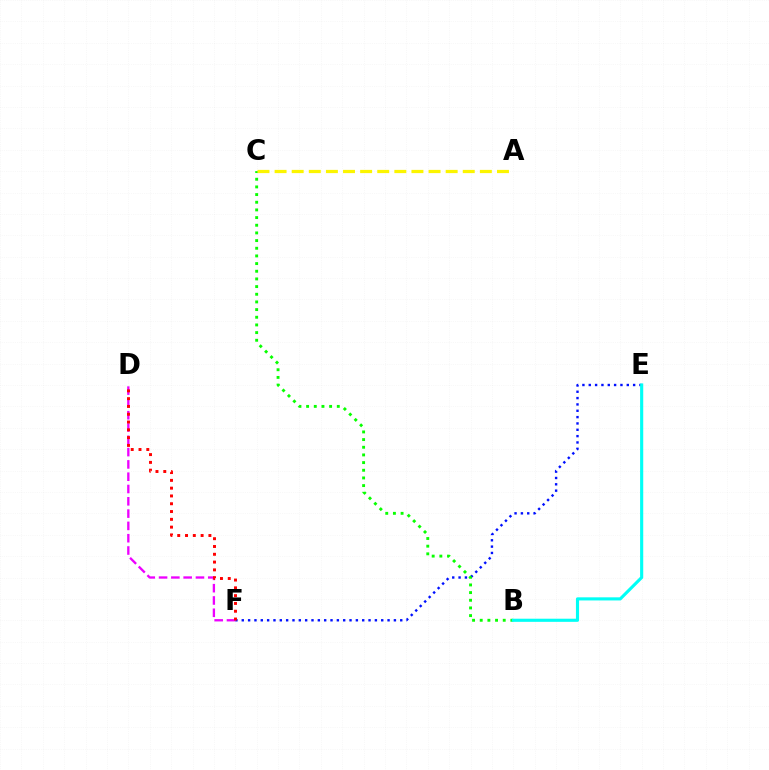{('E', 'F'): [{'color': '#0010ff', 'line_style': 'dotted', 'thickness': 1.72}], ('B', 'C'): [{'color': '#08ff00', 'line_style': 'dotted', 'thickness': 2.08}], ('D', 'F'): [{'color': '#ee00ff', 'line_style': 'dashed', 'thickness': 1.67}, {'color': '#ff0000', 'line_style': 'dotted', 'thickness': 2.12}], ('A', 'C'): [{'color': '#fcf500', 'line_style': 'dashed', 'thickness': 2.32}], ('B', 'E'): [{'color': '#00fff6', 'line_style': 'solid', 'thickness': 2.25}]}